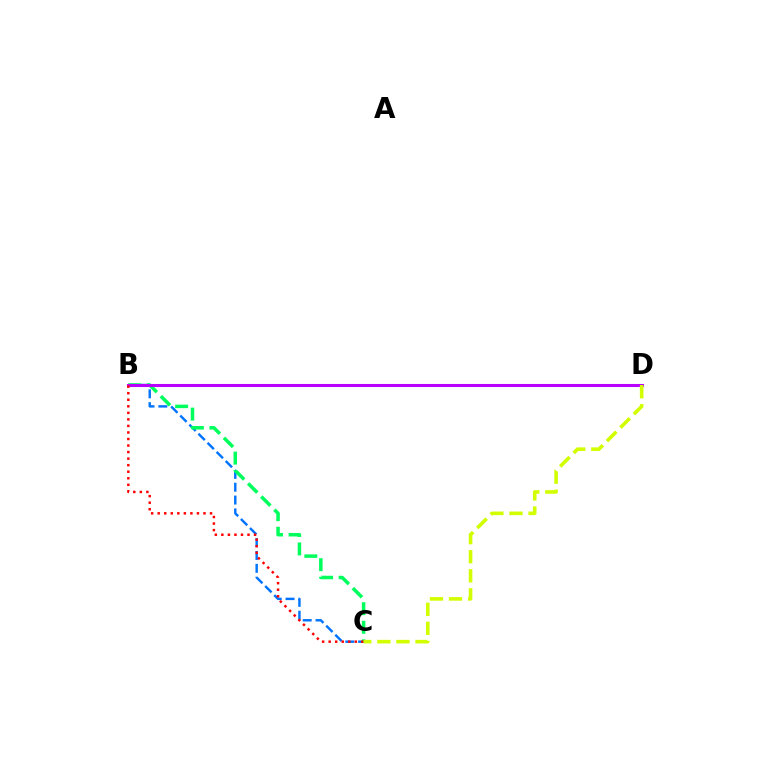{('B', 'C'): [{'color': '#0074ff', 'line_style': 'dashed', 'thickness': 1.75}, {'color': '#00ff5c', 'line_style': 'dashed', 'thickness': 2.52}, {'color': '#ff0000', 'line_style': 'dotted', 'thickness': 1.78}], ('B', 'D'): [{'color': '#b900ff', 'line_style': 'solid', 'thickness': 2.2}], ('C', 'D'): [{'color': '#d1ff00', 'line_style': 'dashed', 'thickness': 2.59}]}